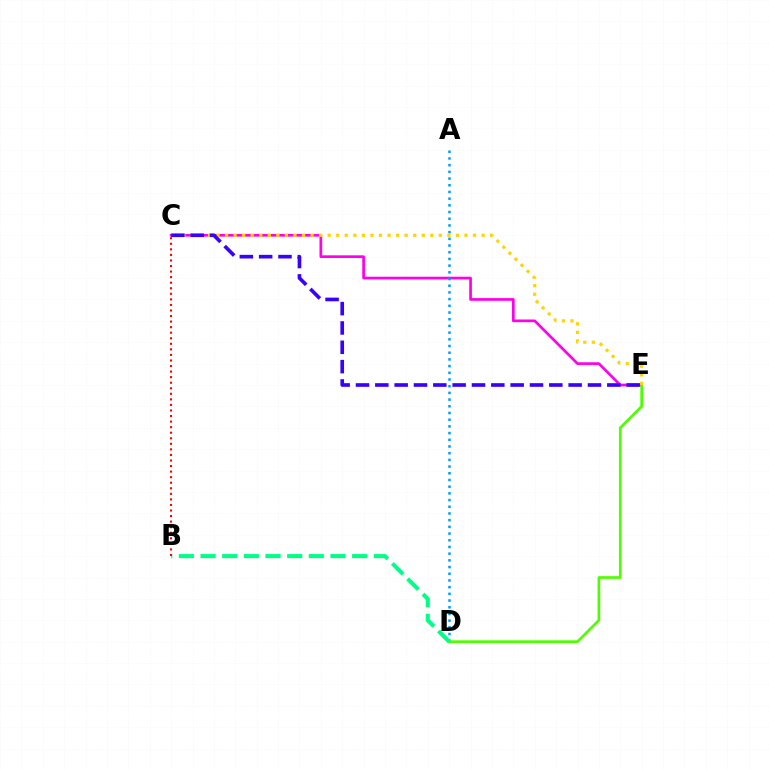{('C', 'E'): [{'color': '#ff00ed', 'line_style': 'solid', 'thickness': 1.95}, {'color': '#ffd500', 'line_style': 'dotted', 'thickness': 2.32}, {'color': '#3700ff', 'line_style': 'dashed', 'thickness': 2.63}], ('A', 'D'): [{'color': '#009eff', 'line_style': 'dotted', 'thickness': 1.82}], ('D', 'E'): [{'color': '#4fff00', 'line_style': 'solid', 'thickness': 1.94}], ('B', 'D'): [{'color': '#00ff86', 'line_style': 'dashed', 'thickness': 2.94}], ('B', 'C'): [{'color': '#ff0000', 'line_style': 'dotted', 'thickness': 1.51}]}